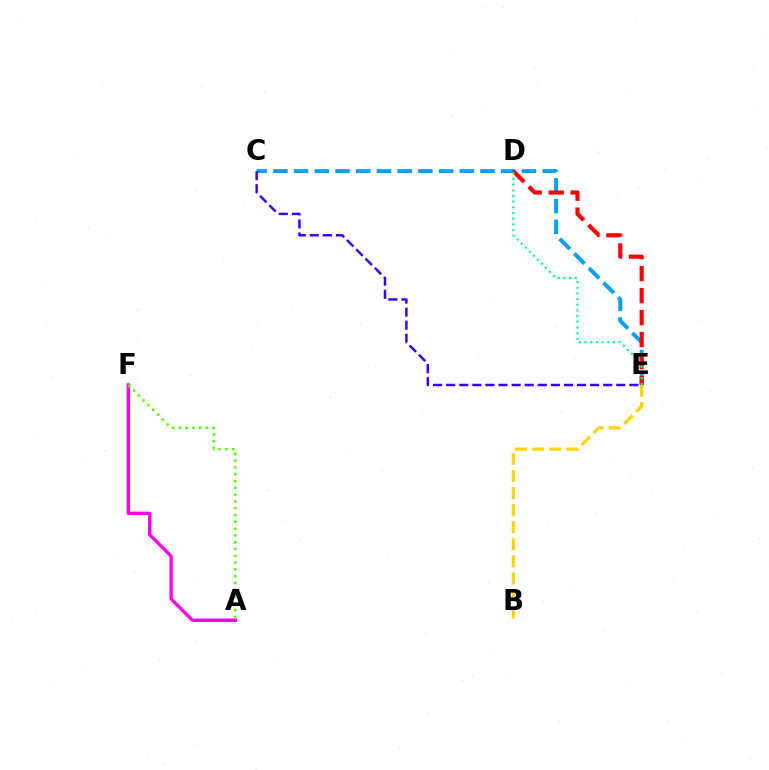{('A', 'F'): [{'color': '#ff00ed', 'line_style': 'solid', 'thickness': 2.44}, {'color': '#4fff00', 'line_style': 'dotted', 'thickness': 1.85}], ('B', 'E'): [{'color': '#ffd500', 'line_style': 'dashed', 'thickness': 2.32}], ('C', 'E'): [{'color': '#009eff', 'line_style': 'dashed', 'thickness': 2.81}, {'color': '#3700ff', 'line_style': 'dashed', 'thickness': 1.78}], ('D', 'E'): [{'color': '#ff0000', 'line_style': 'dashed', 'thickness': 2.99}, {'color': '#00ff86', 'line_style': 'dotted', 'thickness': 1.55}]}